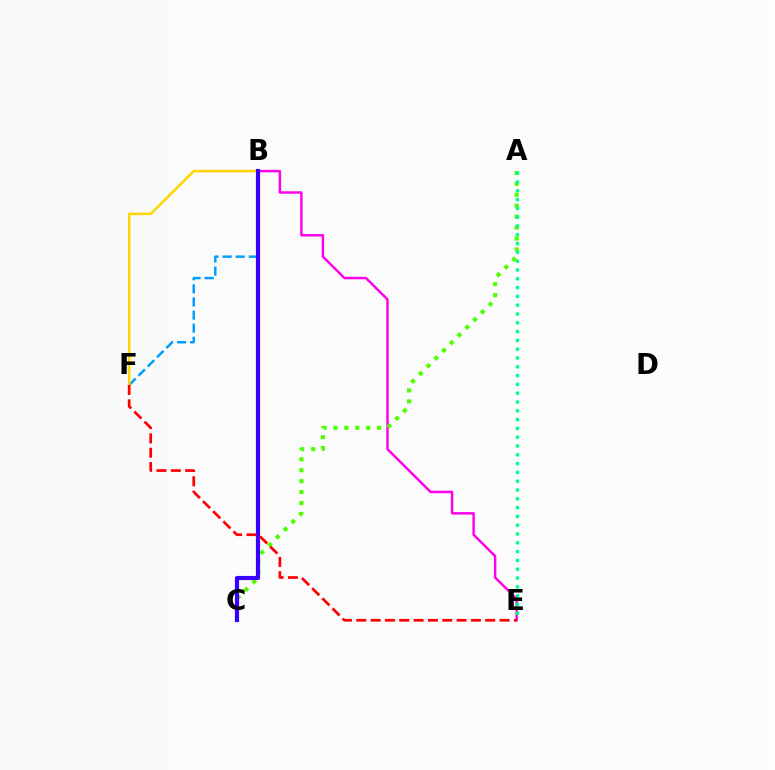{('B', 'E'): [{'color': '#ff00ed', 'line_style': 'solid', 'thickness': 1.77}], ('A', 'C'): [{'color': '#4fff00', 'line_style': 'dotted', 'thickness': 2.97}], ('A', 'E'): [{'color': '#00ff86', 'line_style': 'dotted', 'thickness': 2.39}], ('B', 'F'): [{'color': '#009eff', 'line_style': 'dashed', 'thickness': 1.78}, {'color': '#ffd500', 'line_style': 'solid', 'thickness': 1.78}], ('B', 'C'): [{'color': '#3700ff', 'line_style': 'solid', 'thickness': 2.99}], ('E', 'F'): [{'color': '#ff0000', 'line_style': 'dashed', 'thickness': 1.95}]}